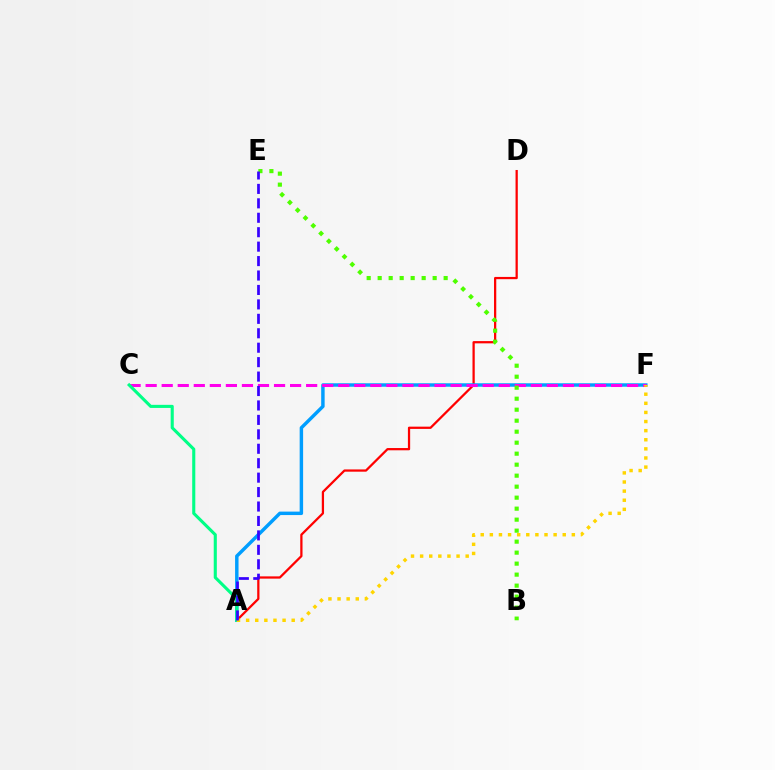{('A', 'D'): [{'color': '#ff0000', 'line_style': 'solid', 'thickness': 1.62}], ('A', 'F'): [{'color': '#009eff', 'line_style': 'solid', 'thickness': 2.48}, {'color': '#ffd500', 'line_style': 'dotted', 'thickness': 2.48}], ('C', 'F'): [{'color': '#ff00ed', 'line_style': 'dashed', 'thickness': 2.18}], ('B', 'E'): [{'color': '#4fff00', 'line_style': 'dotted', 'thickness': 2.99}], ('A', 'C'): [{'color': '#00ff86', 'line_style': 'solid', 'thickness': 2.23}], ('A', 'E'): [{'color': '#3700ff', 'line_style': 'dashed', 'thickness': 1.96}]}